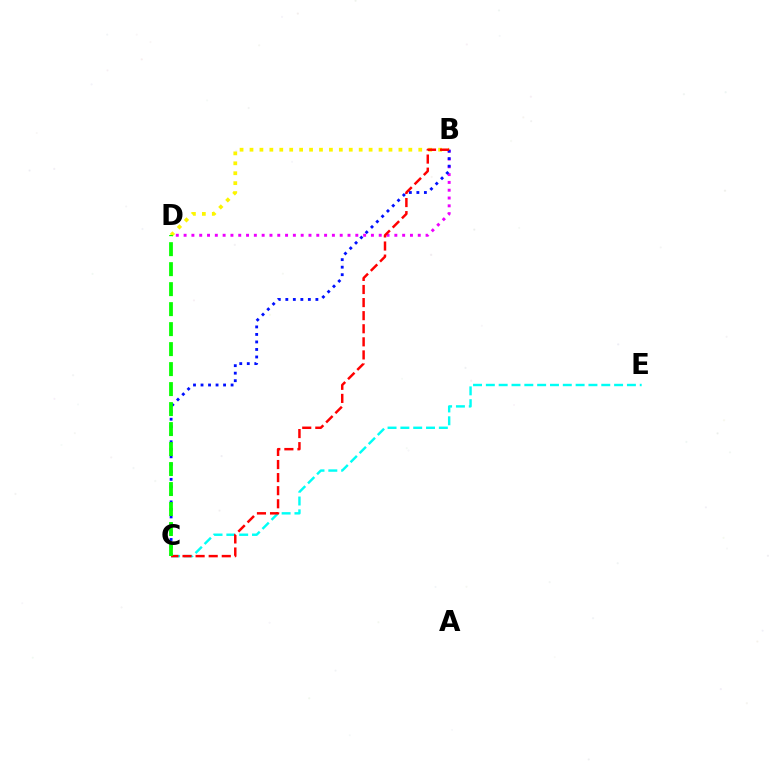{('B', 'D'): [{'color': '#ee00ff', 'line_style': 'dotted', 'thickness': 2.12}, {'color': '#fcf500', 'line_style': 'dotted', 'thickness': 2.7}], ('C', 'E'): [{'color': '#00fff6', 'line_style': 'dashed', 'thickness': 1.74}], ('B', 'C'): [{'color': '#0010ff', 'line_style': 'dotted', 'thickness': 2.04}, {'color': '#ff0000', 'line_style': 'dashed', 'thickness': 1.78}], ('C', 'D'): [{'color': '#08ff00', 'line_style': 'dashed', 'thickness': 2.72}]}